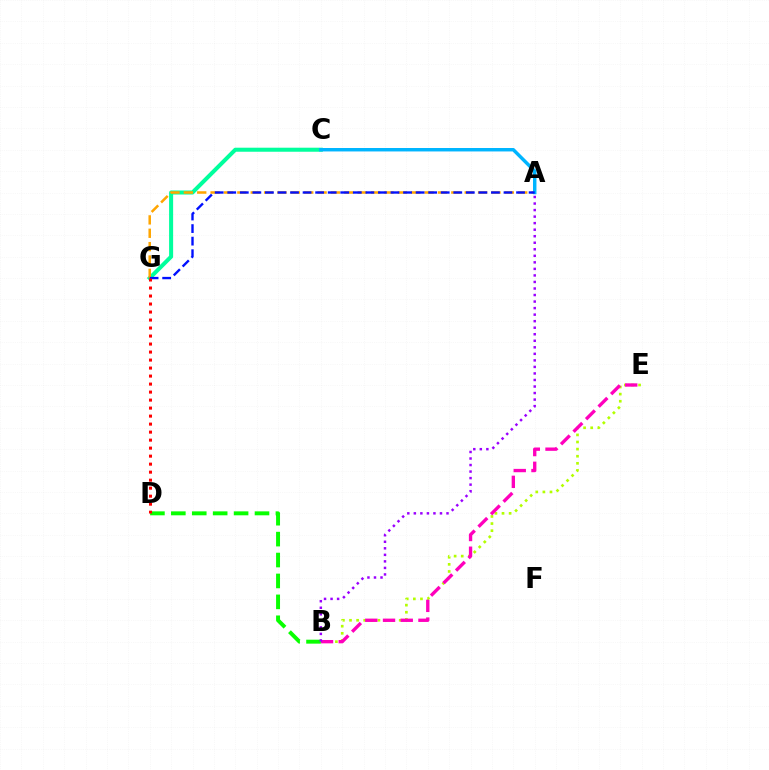{('C', 'G'): [{'color': '#00ff9d', 'line_style': 'solid', 'thickness': 2.9}], ('B', 'E'): [{'color': '#b3ff00', 'line_style': 'dotted', 'thickness': 1.93}, {'color': '#ff00bd', 'line_style': 'dashed', 'thickness': 2.41}], ('A', 'G'): [{'color': '#ffa500', 'line_style': 'dashed', 'thickness': 1.82}, {'color': '#0010ff', 'line_style': 'dashed', 'thickness': 1.71}], ('B', 'D'): [{'color': '#08ff00', 'line_style': 'dashed', 'thickness': 2.84}], ('A', 'C'): [{'color': '#00b5ff', 'line_style': 'solid', 'thickness': 2.48}], ('D', 'G'): [{'color': '#ff0000', 'line_style': 'dotted', 'thickness': 2.18}], ('A', 'B'): [{'color': '#9b00ff', 'line_style': 'dotted', 'thickness': 1.78}]}